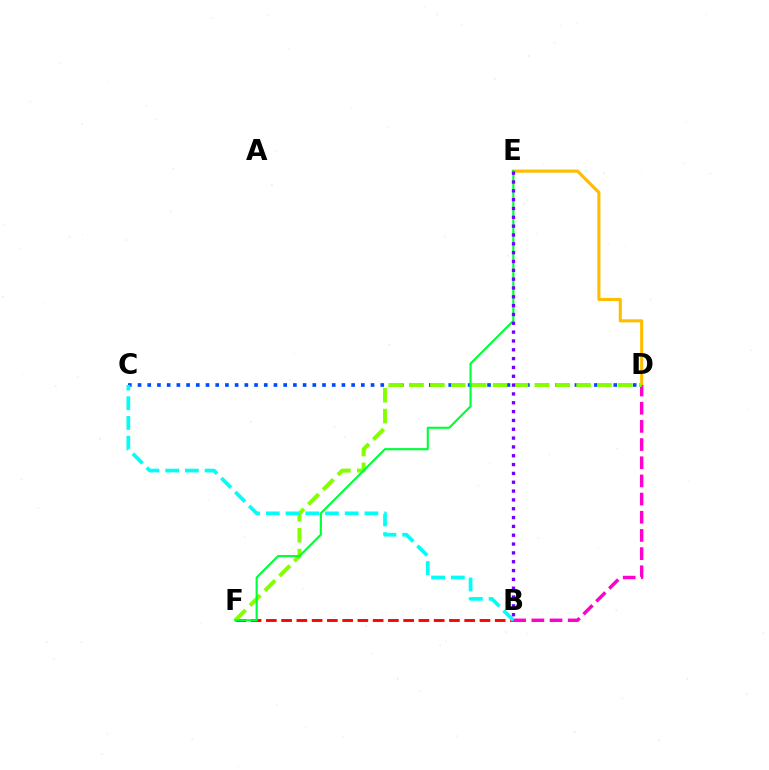{('D', 'E'): [{'color': '#ffbd00', 'line_style': 'solid', 'thickness': 2.22}], ('C', 'D'): [{'color': '#004bff', 'line_style': 'dotted', 'thickness': 2.64}], ('B', 'D'): [{'color': '#ff00cf', 'line_style': 'dashed', 'thickness': 2.47}], ('B', 'F'): [{'color': '#ff0000', 'line_style': 'dashed', 'thickness': 2.07}], ('D', 'F'): [{'color': '#84ff00', 'line_style': 'dashed', 'thickness': 2.84}], ('E', 'F'): [{'color': '#00ff39', 'line_style': 'solid', 'thickness': 1.55}], ('B', 'C'): [{'color': '#00fff6', 'line_style': 'dashed', 'thickness': 2.68}], ('B', 'E'): [{'color': '#7200ff', 'line_style': 'dotted', 'thickness': 2.4}]}